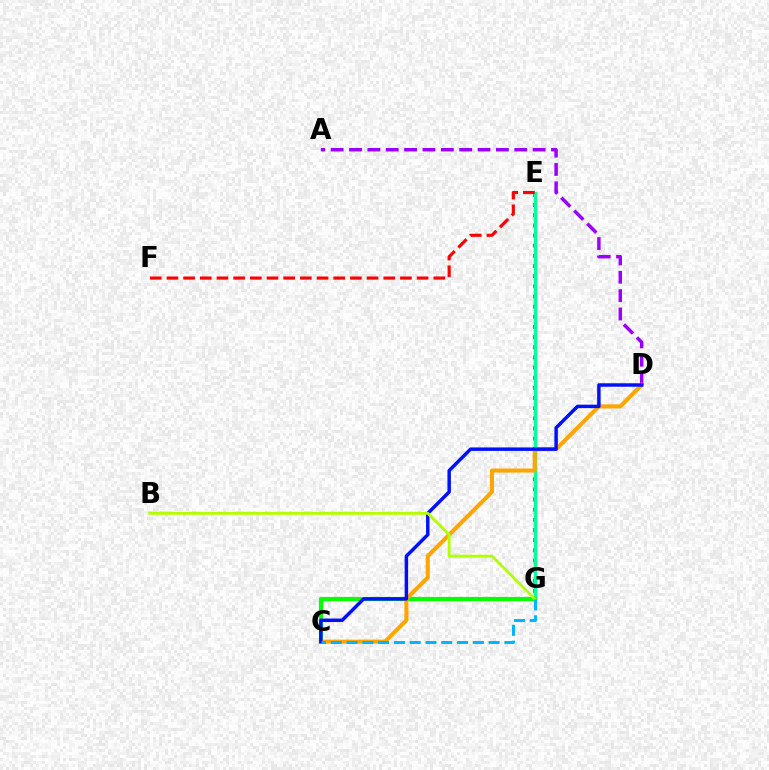{('A', 'D'): [{'color': '#9b00ff', 'line_style': 'dashed', 'thickness': 2.49}], ('E', 'G'): [{'color': '#ff00bd', 'line_style': 'dotted', 'thickness': 2.76}, {'color': '#00ff9d', 'line_style': 'solid', 'thickness': 2.52}], ('C', 'G'): [{'color': '#08ff00', 'line_style': 'solid', 'thickness': 3.0}, {'color': '#00b5ff', 'line_style': 'dashed', 'thickness': 2.14}], ('E', 'F'): [{'color': '#ff0000', 'line_style': 'dashed', 'thickness': 2.27}], ('C', 'D'): [{'color': '#ffa500', 'line_style': 'solid', 'thickness': 2.93}, {'color': '#0010ff', 'line_style': 'solid', 'thickness': 2.49}], ('B', 'G'): [{'color': '#b3ff00', 'line_style': 'solid', 'thickness': 2.02}]}